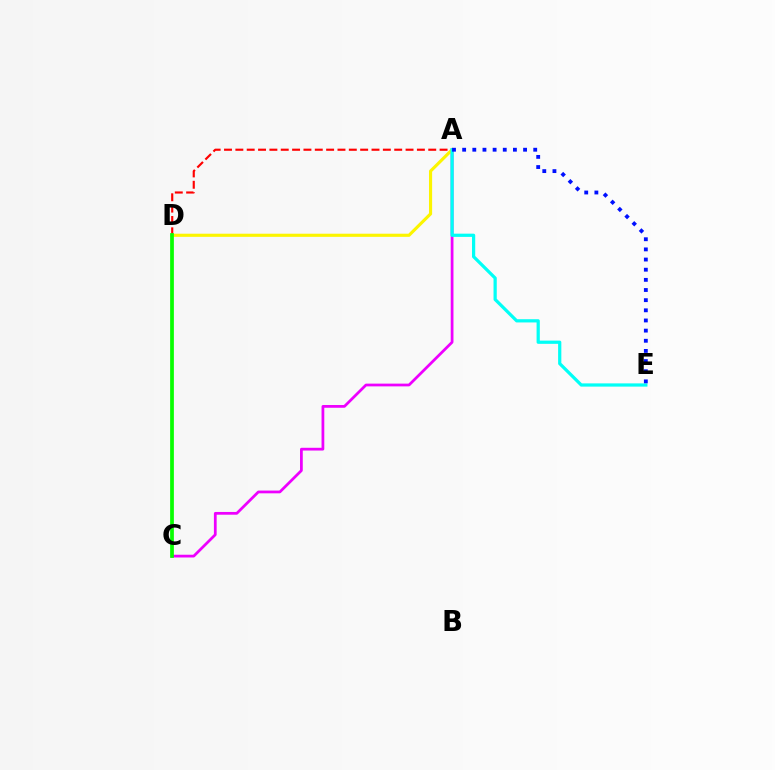{('A', 'C'): [{'color': '#ee00ff', 'line_style': 'solid', 'thickness': 1.98}], ('A', 'D'): [{'color': '#ff0000', 'line_style': 'dashed', 'thickness': 1.54}, {'color': '#fcf500', 'line_style': 'solid', 'thickness': 2.25}], ('C', 'D'): [{'color': '#08ff00', 'line_style': 'solid', 'thickness': 2.69}], ('A', 'E'): [{'color': '#00fff6', 'line_style': 'solid', 'thickness': 2.32}, {'color': '#0010ff', 'line_style': 'dotted', 'thickness': 2.76}]}